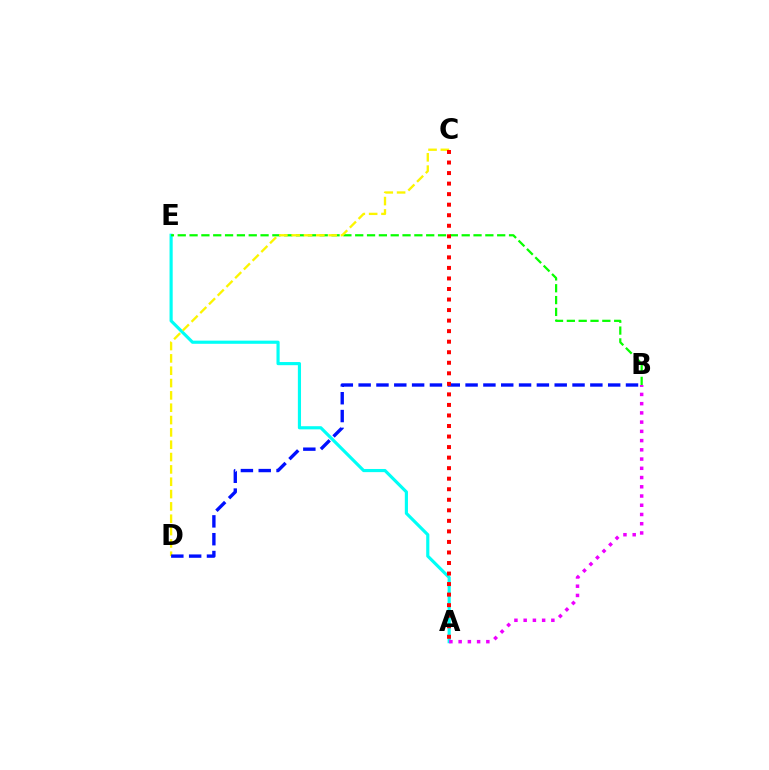{('A', 'E'): [{'color': '#00fff6', 'line_style': 'solid', 'thickness': 2.27}], ('B', 'E'): [{'color': '#08ff00', 'line_style': 'dashed', 'thickness': 1.61}], ('A', 'B'): [{'color': '#ee00ff', 'line_style': 'dotted', 'thickness': 2.51}], ('C', 'D'): [{'color': '#fcf500', 'line_style': 'dashed', 'thickness': 1.68}], ('B', 'D'): [{'color': '#0010ff', 'line_style': 'dashed', 'thickness': 2.42}], ('A', 'C'): [{'color': '#ff0000', 'line_style': 'dotted', 'thickness': 2.86}]}